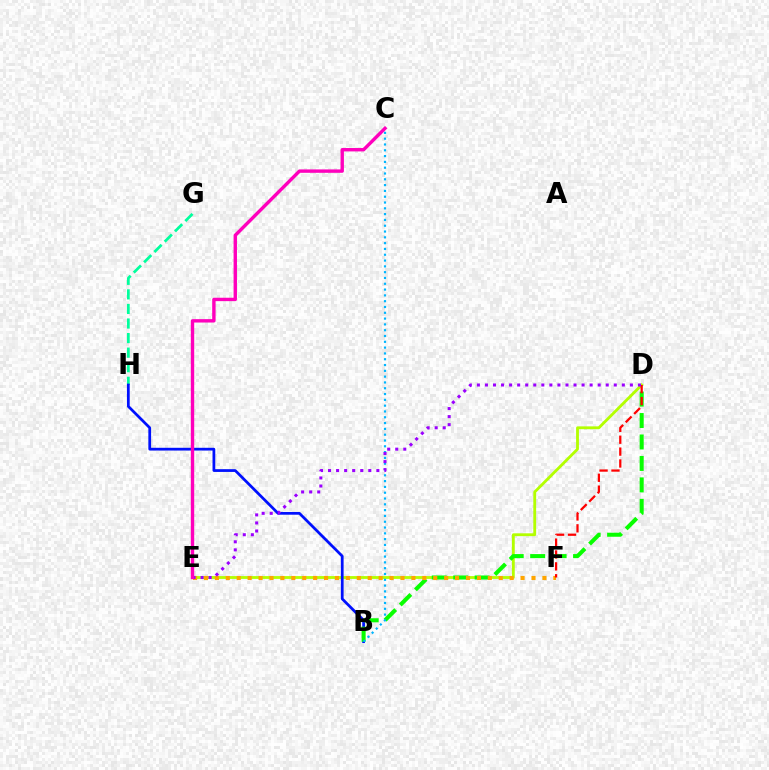{('D', 'E'): [{'color': '#b3ff00', 'line_style': 'solid', 'thickness': 2.04}, {'color': '#9b00ff', 'line_style': 'dotted', 'thickness': 2.19}], ('G', 'H'): [{'color': '#00ff9d', 'line_style': 'dashed', 'thickness': 1.98}], ('B', 'H'): [{'color': '#0010ff', 'line_style': 'solid', 'thickness': 1.98}], ('B', 'D'): [{'color': '#08ff00', 'line_style': 'dashed', 'thickness': 2.91}], ('E', 'F'): [{'color': '#ffa500', 'line_style': 'dotted', 'thickness': 2.97}], ('B', 'C'): [{'color': '#00b5ff', 'line_style': 'dotted', 'thickness': 1.58}], ('D', 'F'): [{'color': '#ff0000', 'line_style': 'dashed', 'thickness': 1.61}], ('C', 'E'): [{'color': '#ff00bd', 'line_style': 'solid', 'thickness': 2.44}]}